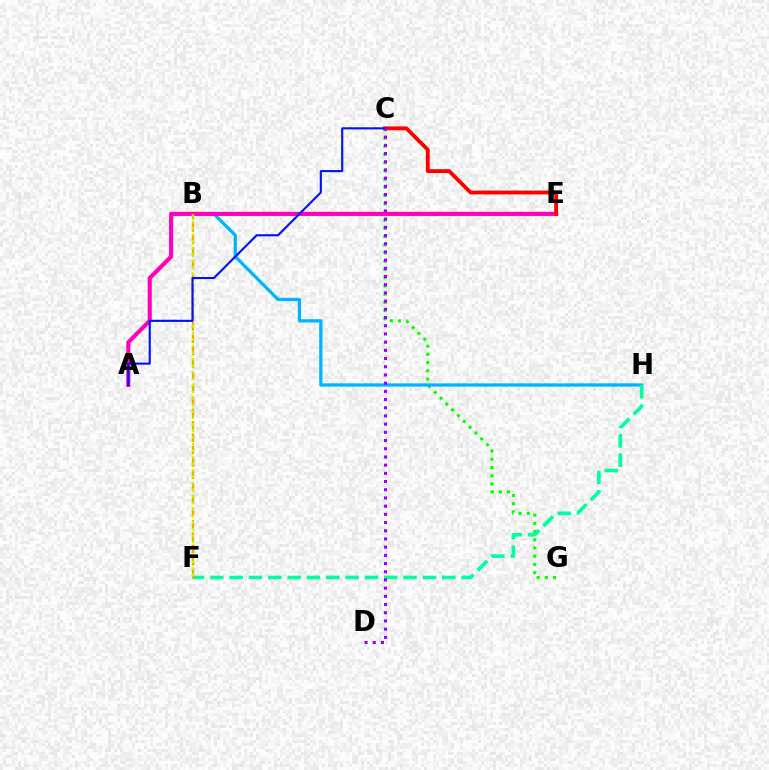{('C', 'G'): [{'color': '#08ff00', 'line_style': 'dotted', 'thickness': 2.23}], ('B', 'H'): [{'color': '#00b5ff', 'line_style': 'solid', 'thickness': 2.36}], ('F', 'H'): [{'color': '#00ff9d', 'line_style': 'dashed', 'thickness': 2.63}], ('B', 'F'): [{'color': '#ffa500', 'line_style': 'dashed', 'thickness': 1.68}, {'color': '#b3ff00', 'line_style': 'dotted', 'thickness': 1.78}], ('A', 'E'): [{'color': '#ff00bd', 'line_style': 'solid', 'thickness': 2.96}], ('C', 'E'): [{'color': '#ff0000', 'line_style': 'solid', 'thickness': 2.77}], ('A', 'C'): [{'color': '#0010ff', 'line_style': 'solid', 'thickness': 1.52}], ('C', 'D'): [{'color': '#9b00ff', 'line_style': 'dotted', 'thickness': 2.23}]}